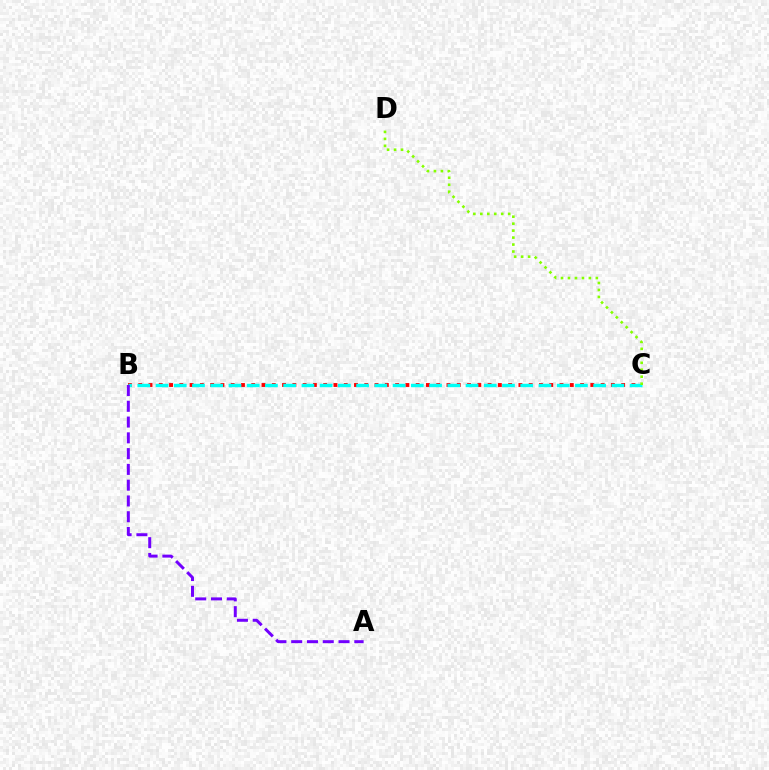{('B', 'C'): [{'color': '#ff0000', 'line_style': 'dotted', 'thickness': 2.79}, {'color': '#00fff6', 'line_style': 'dashed', 'thickness': 2.48}], ('A', 'B'): [{'color': '#7200ff', 'line_style': 'dashed', 'thickness': 2.14}], ('C', 'D'): [{'color': '#84ff00', 'line_style': 'dotted', 'thickness': 1.89}]}